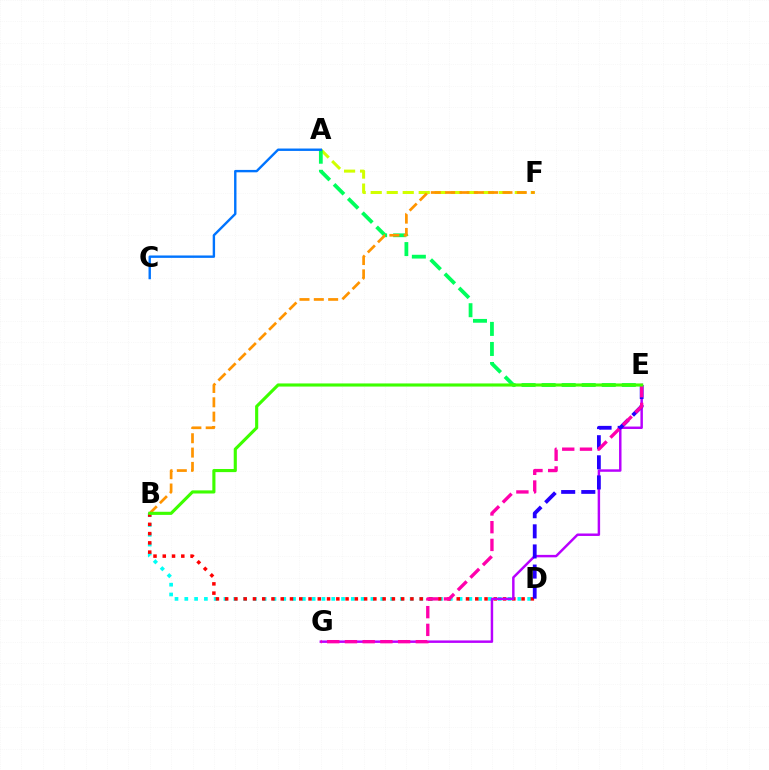{('A', 'F'): [{'color': '#d1ff00', 'line_style': 'dashed', 'thickness': 2.17}], ('A', 'E'): [{'color': '#00ff5c', 'line_style': 'dashed', 'thickness': 2.72}], ('B', 'D'): [{'color': '#00fff6', 'line_style': 'dotted', 'thickness': 2.66}, {'color': '#ff0000', 'line_style': 'dotted', 'thickness': 2.52}], ('E', 'G'): [{'color': '#b900ff', 'line_style': 'solid', 'thickness': 1.77}, {'color': '#ff00ac', 'line_style': 'dashed', 'thickness': 2.41}], ('A', 'C'): [{'color': '#0074ff', 'line_style': 'solid', 'thickness': 1.73}], ('D', 'E'): [{'color': '#2500ff', 'line_style': 'dashed', 'thickness': 2.73}], ('B', 'F'): [{'color': '#ff9400', 'line_style': 'dashed', 'thickness': 1.95}], ('B', 'E'): [{'color': '#3dff00', 'line_style': 'solid', 'thickness': 2.25}]}